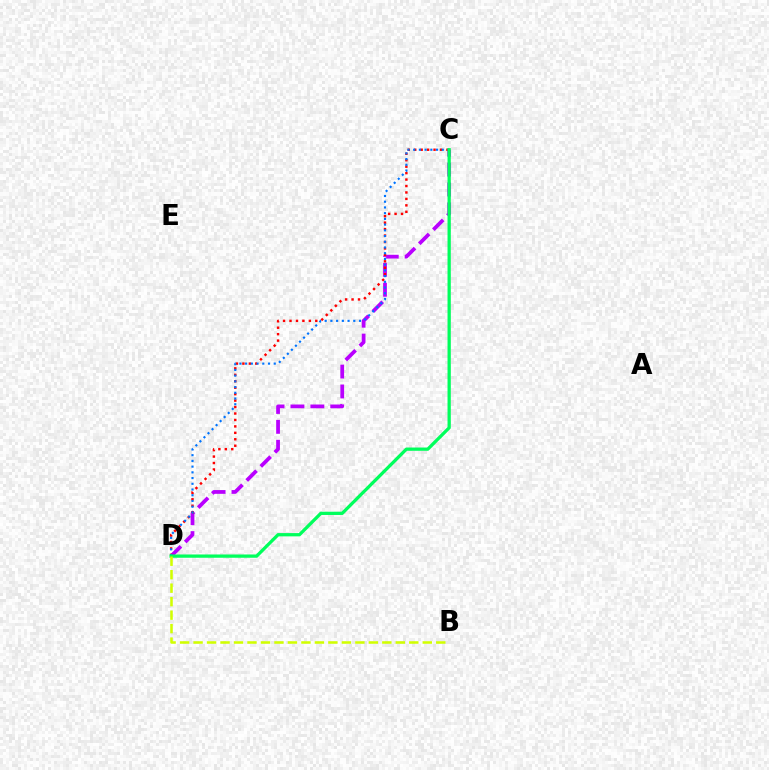{('C', 'D'): [{'color': '#b900ff', 'line_style': 'dashed', 'thickness': 2.7}, {'color': '#ff0000', 'line_style': 'dotted', 'thickness': 1.75}, {'color': '#0074ff', 'line_style': 'dotted', 'thickness': 1.55}, {'color': '#00ff5c', 'line_style': 'solid', 'thickness': 2.36}], ('B', 'D'): [{'color': '#d1ff00', 'line_style': 'dashed', 'thickness': 1.83}]}